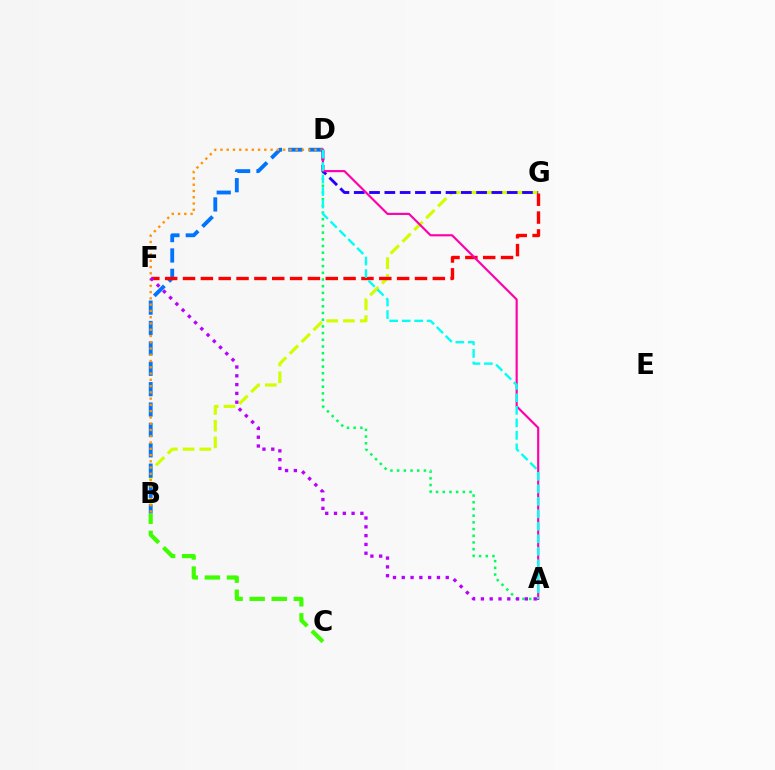{('B', 'C'): [{'color': '#3dff00', 'line_style': 'dashed', 'thickness': 3.0}], ('A', 'D'): [{'color': '#00ff5c', 'line_style': 'dotted', 'thickness': 1.82}, {'color': '#ff00ac', 'line_style': 'solid', 'thickness': 1.55}, {'color': '#00fff6', 'line_style': 'dashed', 'thickness': 1.7}], ('B', 'G'): [{'color': '#d1ff00', 'line_style': 'dashed', 'thickness': 2.27}], ('B', 'D'): [{'color': '#0074ff', 'line_style': 'dashed', 'thickness': 2.77}, {'color': '#ff9400', 'line_style': 'dotted', 'thickness': 1.7}], ('D', 'G'): [{'color': '#2500ff', 'line_style': 'dashed', 'thickness': 2.08}], ('F', 'G'): [{'color': '#ff0000', 'line_style': 'dashed', 'thickness': 2.42}], ('A', 'F'): [{'color': '#b900ff', 'line_style': 'dotted', 'thickness': 2.39}]}